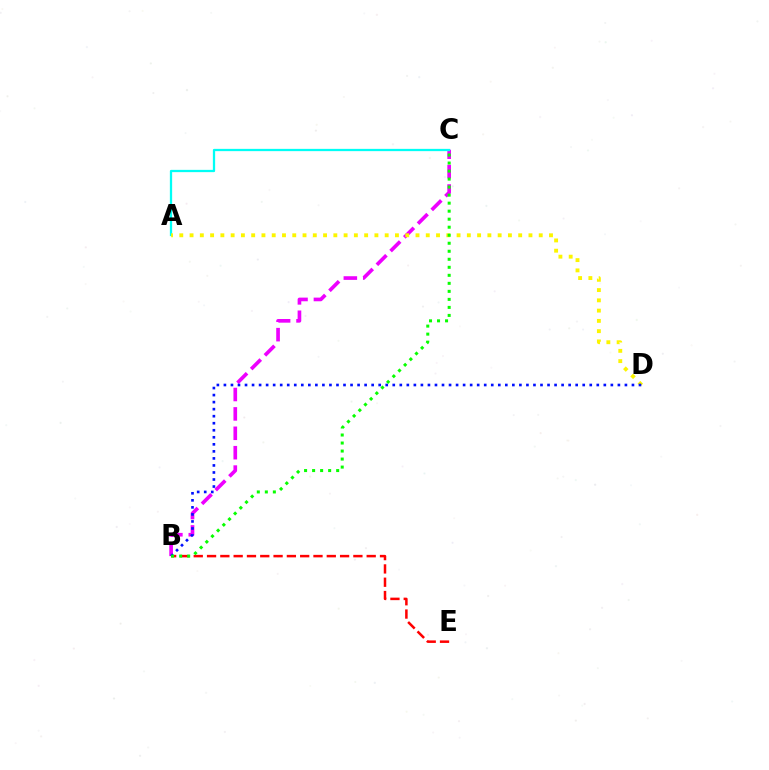{('B', 'C'): [{'color': '#ee00ff', 'line_style': 'dashed', 'thickness': 2.63}, {'color': '#08ff00', 'line_style': 'dotted', 'thickness': 2.18}], ('A', 'C'): [{'color': '#00fff6', 'line_style': 'solid', 'thickness': 1.64}], ('B', 'E'): [{'color': '#ff0000', 'line_style': 'dashed', 'thickness': 1.81}], ('A', 'D'): [{'color': '#fcf500', 'line_style': 'dotted', 'thickness': 2.79}], ('B', 'D'): [{'color': '#0010ff', 'line_style': 'dotted', 'thickness': 1.91}]}